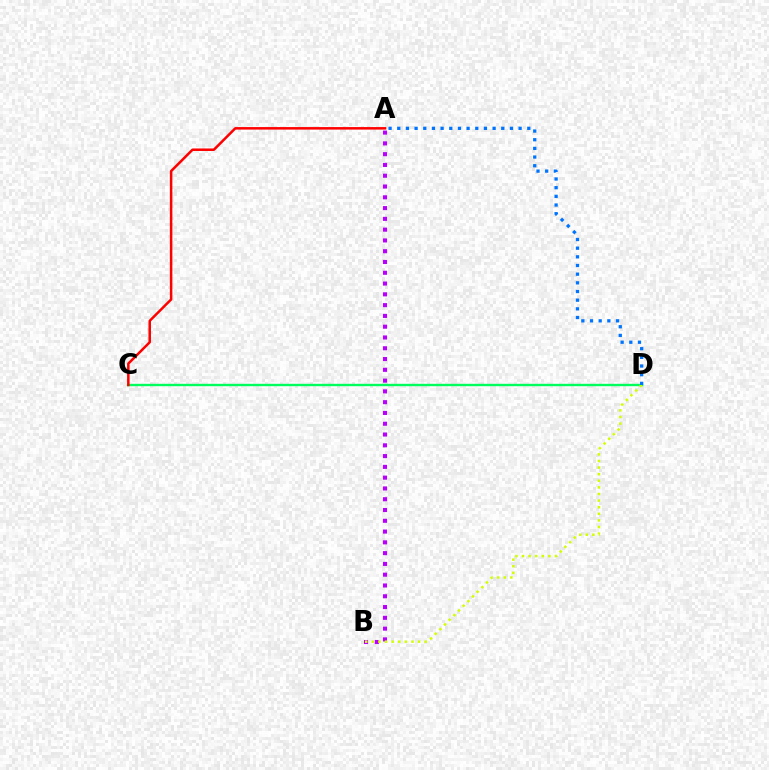{('A', 'B'): [{'color': '#b900ff', 'line_style': 'dotted', 'thickness': 2.93}], ('C', 'D'): [{'color': '#00ff5c', 'line_style': 'solid', 'thickness': 1.71}], ('B', 'D'): [{'color': '#d1ff00', 'line_style': 'dotted', 'thickness': 1.79}], ('A', 'D'): [{'color': '#0074ff', 'line_style': 'dotted', 'thickness': 2.36}], ('A', 'C'): [{'color': '#ff0000', 'line_style': 'solid', 'thickness': 1.81}]}